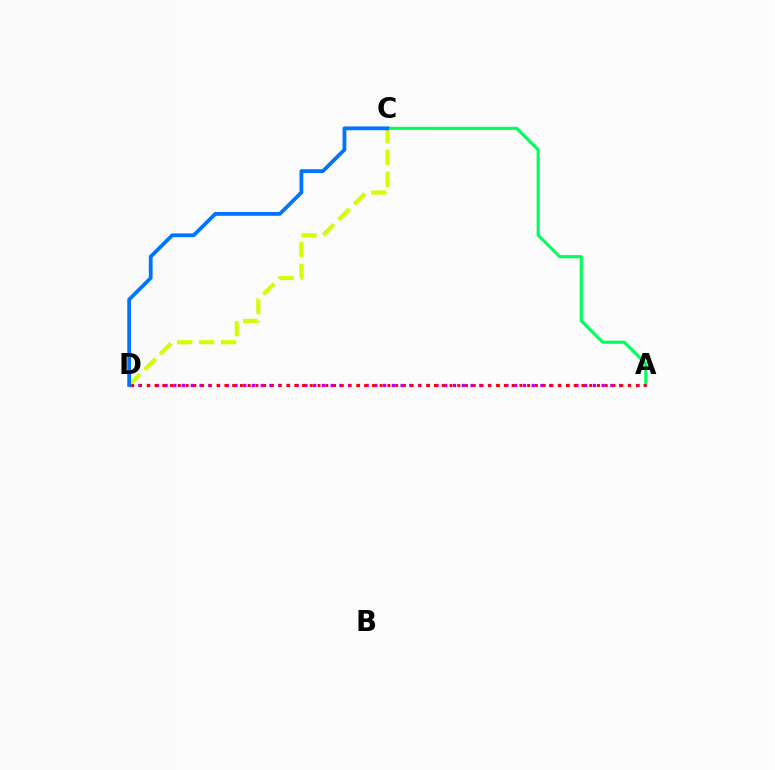{('A', 'C'): [{'color': '#00ff5c', 'line_style': 'solid', 'thickness': 2.25}], ('A', 'D'): [{'color': '#b900ff', 'line_style': 'dotted', 'thickness': 2.37}, {'color': '#ff0000', 'line_style': 'dotted', 'thickness': 2.11}], ('C', 'D'): [{'color': '#d1ff00', 'line_style': 'dashed', 'thickness': 2.97}, {'color': '#0074ff', 'line_style': 'solid', 'thickness': 2.72}]}